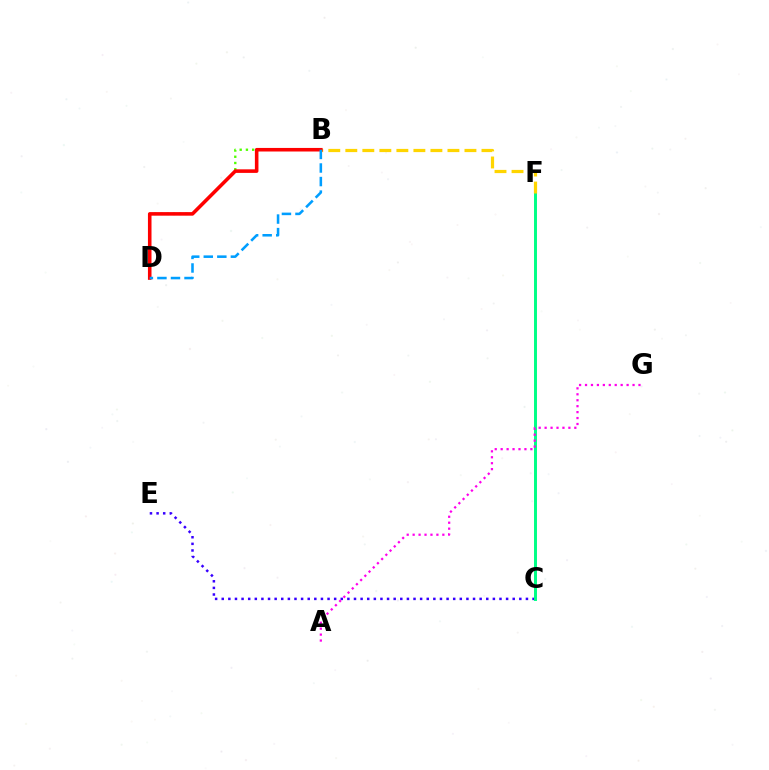{('C', 'E'): [{'color': '#3700ff', 'line_style': 'dotted', 'thickness': 1.8}], ('C', 'F'): [{'color': '#00ff86', 'line_style': 'solid', 'thickness': 2.13}], ('A', 'G'): [{'color': '#ff00ed', 'line_style': 'dotted', 'thickness': 1.61}], ('B', 'D'): [{'color': '#4fff00', 'line_style': 'dotted', 'thickness': 1.69}, {'color': '#ff0000', 'line_style': 'solid', 'thickness': 2.57}, {'color': '#009eff', 'line_style': 'dashed', 'thickness': 1.84}], ('B', 'F'): [{'color': '#ffd500', 'line_style': 'dashed', 'thickness': 2.31}]}